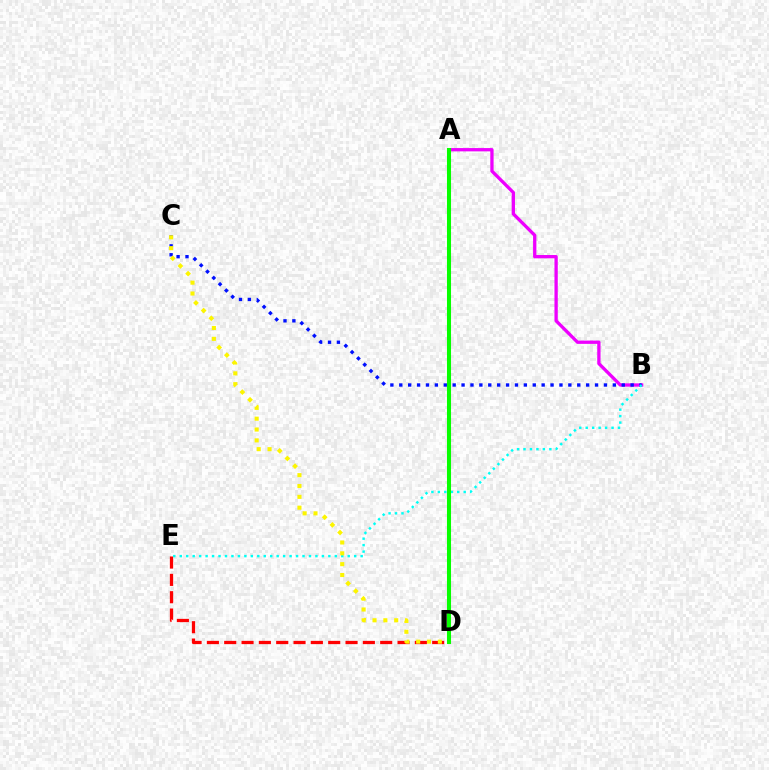{('A', 'B'): [{'color': '#ee00ff', 'line_style': 'solid', 'thickness': 2.38}], ('B', 'C'): [{'color': '#0010ff', 'line_style': 'dotted', 'thickness': 2.42}], ('B', 'E'): [{'color': '#00fff6', 'line_style': 'dotted', 'thickness': 1.76}], ('D', 'E'): [{'color': '#ff0000', 'line_style': 'dashed', 'thickness': 2.35}], ('C', 'D'): [{'color': '#fcf500', 'line_style': 'dotted', 'thickness': 2.95}], ('A', 'D'): [{'color': '#08ff00', 'line_style': 'solid', 'thickness': 2.92}]}